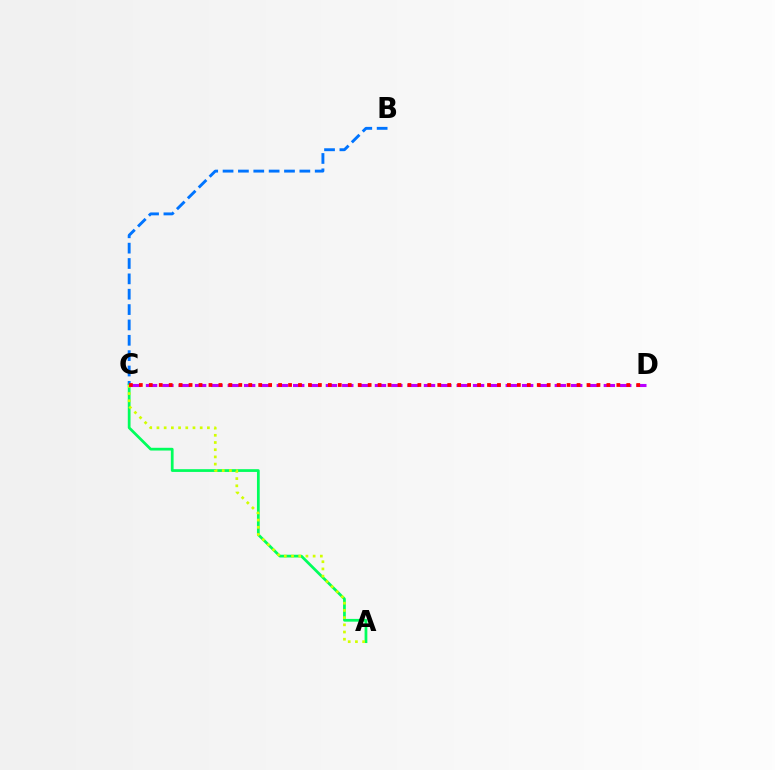{('B', 'C'): [{'color': '#0074ff', 'line_style': 'dashed', 'thickness': 2.09}], ('A', 'C'): [{'color': '#00ff5c', 'line_style': 'solid', 'thickness': 1.98}, {'color': '#d1ff00', 'line_style': 'dotted', 'thickness': 1.96}], ('C', 'D'): [{'color': '#b900ff', 'line_style': 'dashed', 'thickness': 2.22}, {'color': '#ff0000', 'line_style': 'dotted', 'thickness': 2.7}]}